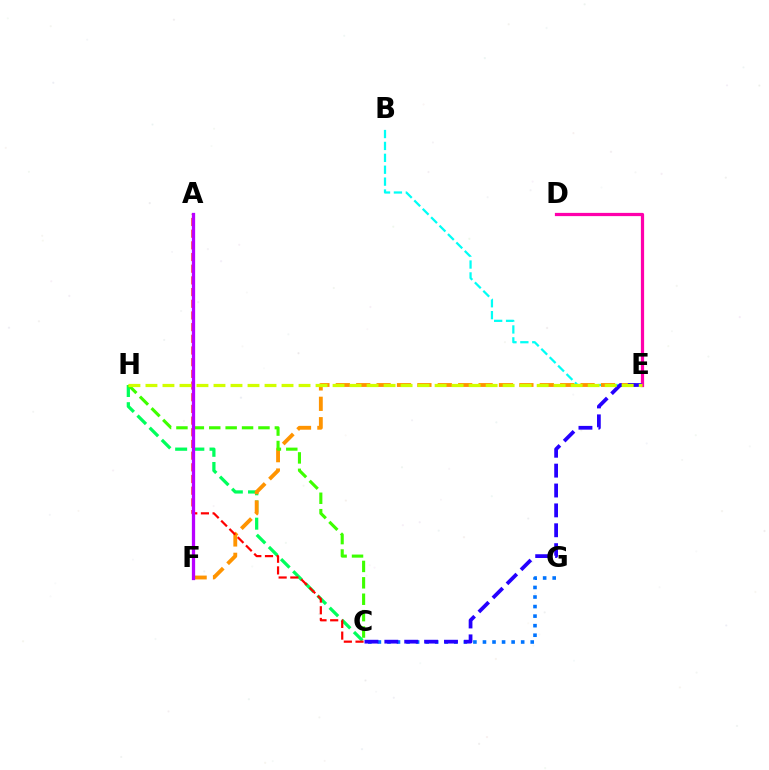{('C', 'H'): [{'color': '#00ff5c', 'line_style': 'dashed', 'thickness': 2.33}, {'color': '#3dff00', 'line_style': 'dashed', 'thickness': 2.23}], ('C', 'G'): [{'color': '#0074ff', 'line_style': 'dotted', 'thickness': 2.6}], ('B', 'E'): [{'color': '#00fff6', 'line_style': 'dashed', 'thickness': 1.62}], ('E', 'F'): [{'color': '#ff9400', 'line_style': 'dashed', 'thickness': 2.77}], ('A', 'C'): [{'color': '#ff0000', 'line_style': 'dashed', 'thickness': 1.59}], ('A', 'F'): [{'color': '#b900ff', 'line_style': 'solid', 'thickness': 2.36}], ('D', 'E'): [{'color': '#ff00ac', 'line_style': 'solid', 'thickness': 2.32}], ('C', 'E'): [{'color': '#2500ff', 'line_style': 'dashed', 'thickness': 2.7}], ('E', 'H'): [{'color': '#d1ff00', 'line_style': 'dashed', 'thickness': 2.31}]}